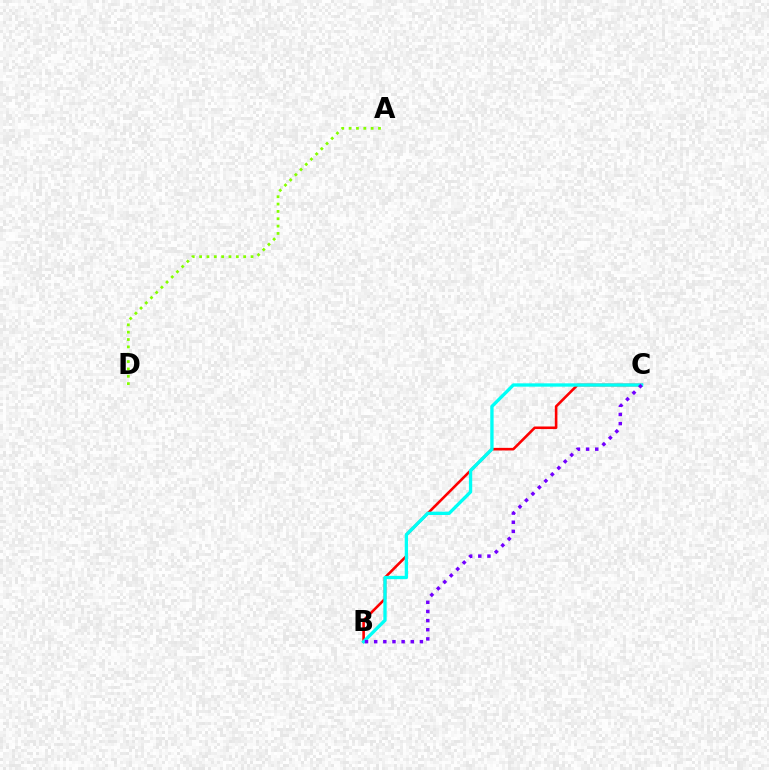{('A', 'D'): [{'color': '#84ff00', 'line_style': 'dotted', 'thickness': 2.0}], ('B', 'C'): [{'color': '#ff0000', 'line_style': 'solid', 'thickness': 1.87}, {'color': '#00fff6', 'line_style': 'solid', 'thickness': 2.39}, {'color': '#7200ff', 'line_style': 'dotted', 'thickness': 2.48}]}